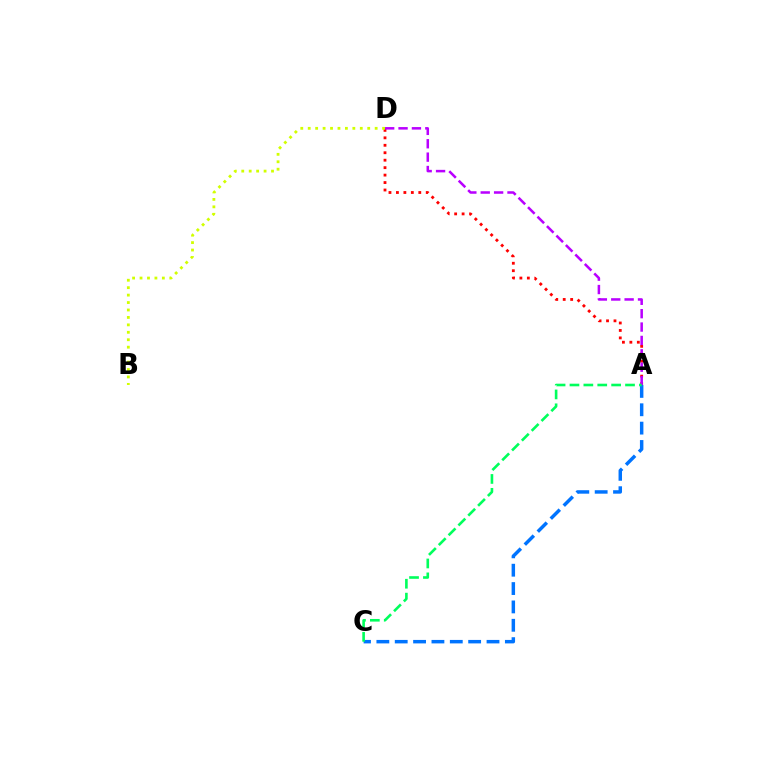{('A', 'D'): [{'color': '#ff0000', 'line_style': 'dotted', 'thickness': 2.03}, {'color': '#b900ff', 'line_style': 'dashed', 'thickness': 1.82}], ('A', 'C'): [{'color': '#0074ff', 'line_style': 'dashed', 'thickness': 2.49}, {'color': '#00ff5c', 'line_style': 'dashed', 'thickness': 1.89}], ('B', 'D'): [{'color': '#d1ff00', 'line_style': 'dotted', 'thickness': 2.02}]}